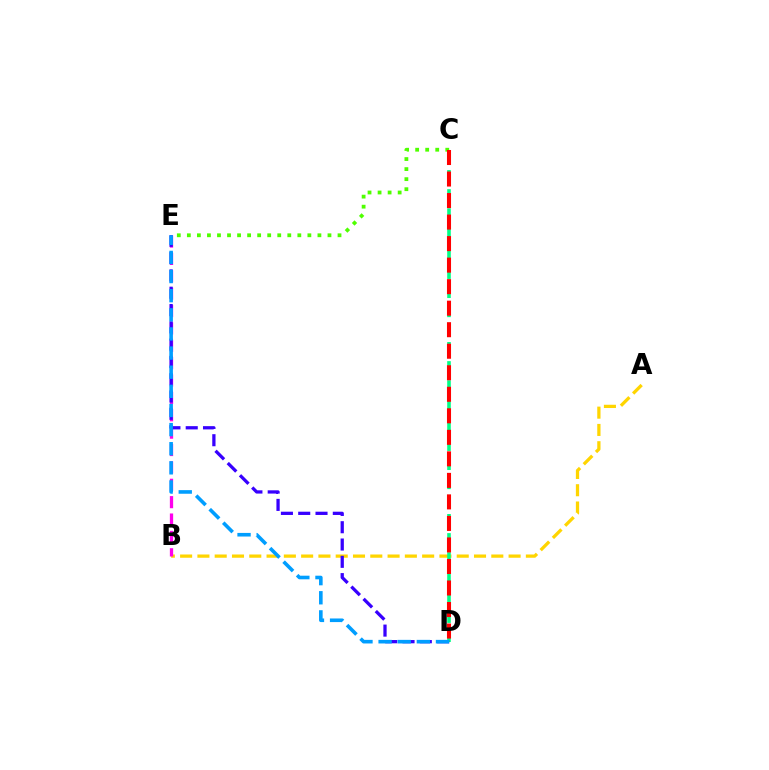{('A', 'B'): [{'color': '#ffd500', 'line_style': 'dashed', 'thickness': 2.35}], ('C', 'D'): [{'color': '#00ff86', 'line_style': 'dashed', 'thickness': 2.6}, {'color': '#ff0000', 'line_style': 'dashed', 'thickness': 2.92}], ('B', 'E'): [{'color': '#ff00ed', 'line_style': 'dashed', 'thickness': 2.36}], ('D', 'E'): [{'color': '#3700ff', 'line_style': 'dashed', 'thickness': 2.35}, {'color': '#009eff', 'line_style': 'dashed', 'thickness': 2.6}], ('C', 'E'): [{'color': '#4fff00', 'line_style': 'dotted', 'thickness': 2.73}]}